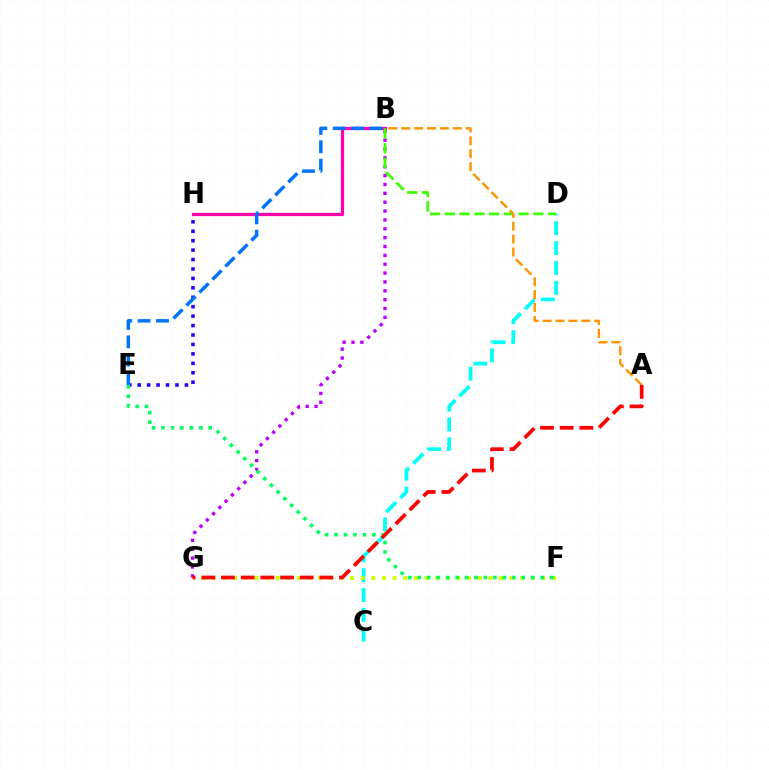{('B', 'G'): [{'color': '#b900ff', 'line_style': 'dotted', 'thickness': 2.41}], ('C', 'D'): [{'color': '#00fff6', 'line_style': 'dashed', 'thickness': 2.7}], ('B', 'H'): [{'color': '#ff00ac', 'line_style': 'solid', 'thickness': 2.33}], ('B', 'D'): [{'color': '#3dff00', 'line_style': 'dashed', 'thickness': 2.0}], ('E', 'H'): [{'color': '#2500ff', 'line_style': 'dotted', 'thickness': 2.56}], ('F', 'G'): [{'color': '#d1ff00', 'line_style': 'dotted', 'thickness': 2.89}], ('A', 'B'): [{'color': '#ff9400', 'line_style': 'dashed', 'thickness': 1.75}], ('B', 'E'): [{'color': '#0074ff', 'line_style': 'dashed', 'thickness': 2.5}], ('E', 'F'): [{'color': '#00ff5c', 'line_style': 'dotted', 'thickness': 2.57}], ('A', 'G'): [{'color': '#ff0000', 'line_style': 'dashed', 'thickness': 2.67}]}